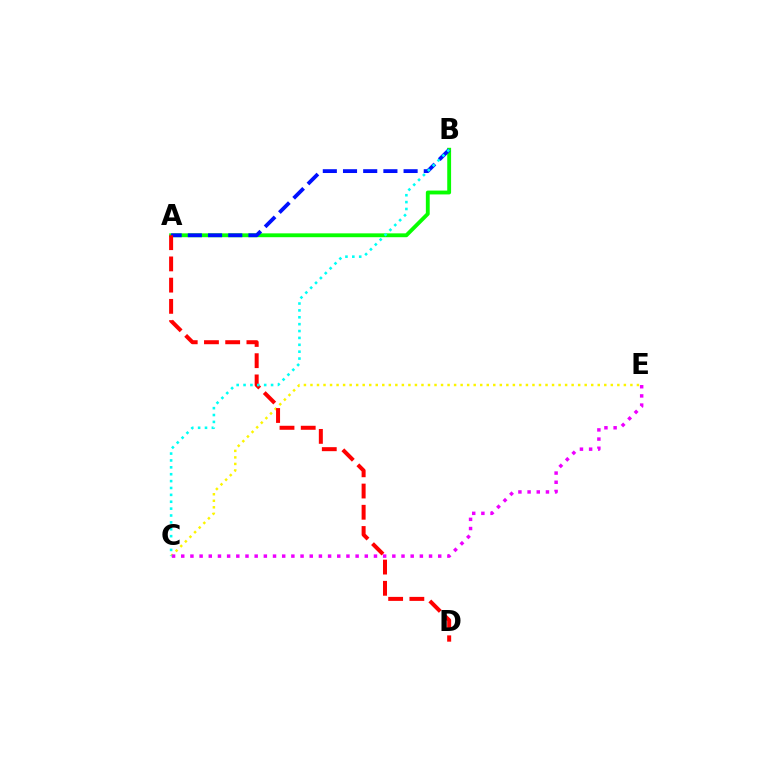{('A', 'B'): [{'color': '#08ff00', 'line_style': 'solid', 'thickness': 2.77}, {'color': '#0010ff', 'line_style': 'dashed', 'thickness': 2.74}], ('C', 'E'): [{'color': '#fcf500', 'line_style': 'dotted', 'thickness': 1.77}, {'color': '#ee00ff', 'line_style': 'dotted', 'thickness': 2.49}], ('A', 'D'): [{'color': '#ff0000', 'line_style': 'dashed', 'thickness': 2.88}], ('B', 'C'): [{'color': '#00fff6', 'line_style': 'dotted', 'thickness': 1.87}]}